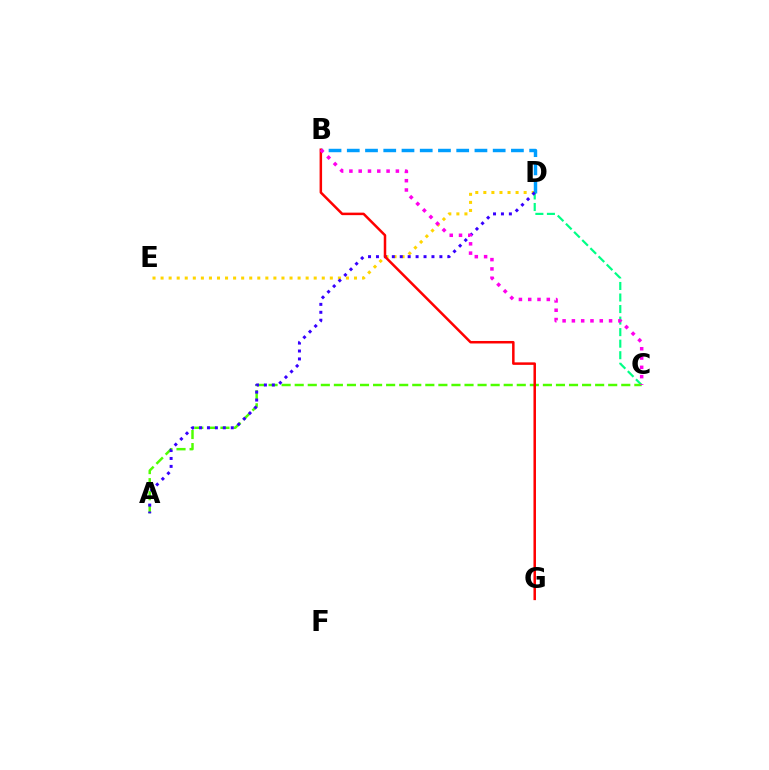{('D', 'E'): [{'color': '#ffd500', 'line_style': 'dotted', 'thickness': 2.19}], ('B', 'D'): [{'color': '#009eff', 'line_style': 'dashed', 'thickness': 2.48}], ('C', 'D'): [{'color': '#00ff86', 'line_style': 'dashed', 'thickness': 1.57}], ('A', 'C'): [{'color': '#4fff00', 'line_style': 'dashed', 'thickness': 1.77}], ('A', 'D'): [{'color': '#3700ff', 'line_style': 'dotted', 'thickness': 2.15}], ('B', 'G'): [{'color': '#ff0000', 'line_style': 'solid', 'thickness': 1.8}], ('B', 'C'): [{'color': '#ff00ed', 'line_style': 'dotted', 'thickness': 2.53}]}